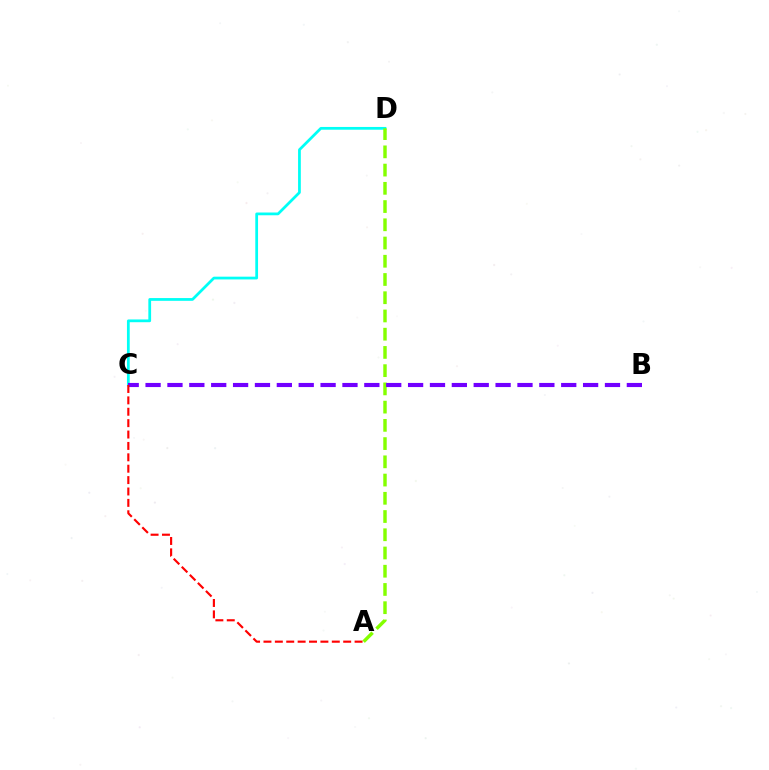{('C', 'D'): [{'color': '#00fff6', 'line_style': 'solid', 'thickness': 1.99}], ('A', 'D'): [{'color': '#84ff00', 'line_style': 'dashed', 'thickness': 2.48}], ('B', 'C'): [{'color': '#7200ff', 'line_style': 'dashed', 'thickness': 2.97}], ('A', 'C'): [{'color': '#ff0000', 'line_style': 'dashed', 'thickness': 1.55}]}